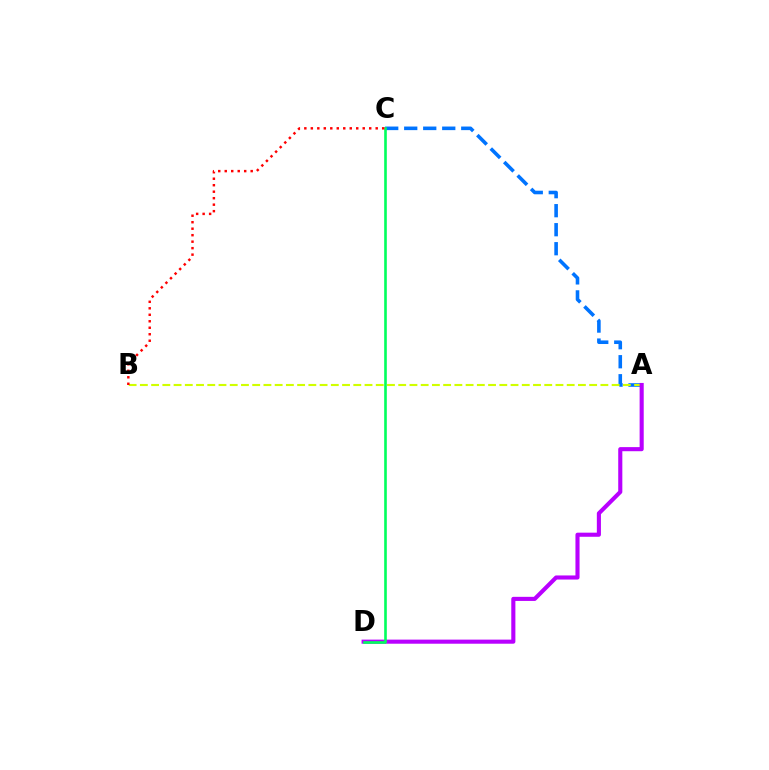{('A', 'C'): [{'color': '#0074ff', 'line_style': 'dashed', 'thickness': 2.58}], ('A', 'B'): [{'color': '#d1ff00', 'line_style': 'dashed', 'thickness': 1.53}], ('A', 'D'): [{'color': '#b900ff', 'line_style': 'solid', 'thickness': 2.95}], ('C', 'D'): [{'color': '#00ff5c', 'line_style': 'solid', 'thickness': 1.89}], ('B', 'C'): [{'color': '#ff0000', 'line_style': 'dotted', 'thickness': 1.76}]}